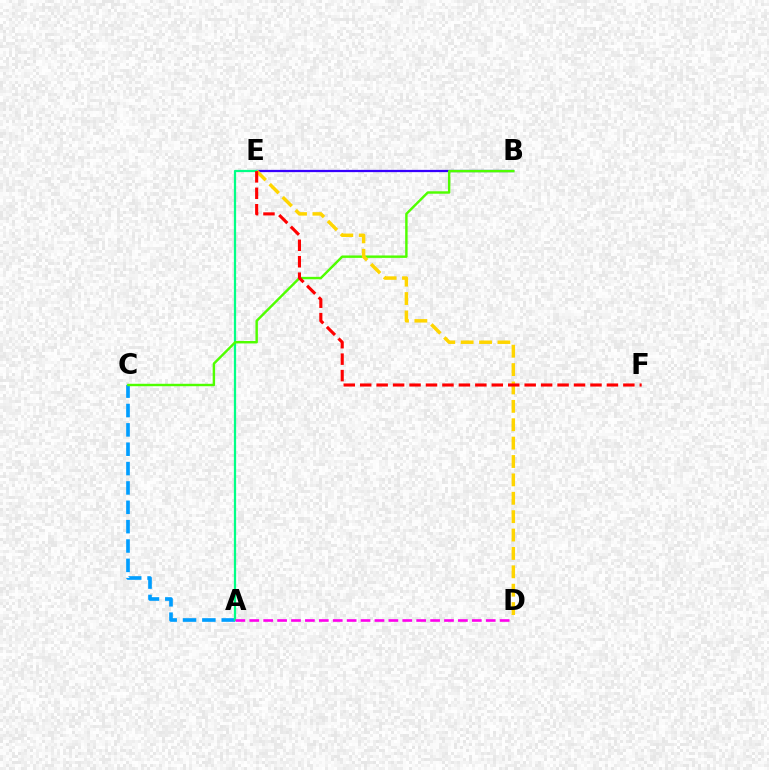{('A', 'C'): [{'color': '#009eff', 'line_style': 'dashed', 'thickness': 2.63}], ('B', 'E'): [{'color': '#3700ff', 'line_style': 'solid', 'thickness': 1.63}], ('A', 'E'): [{'color': '#00ff86', 'line_style': 'solid', 'thickness': 1.62}], ('B', 'C'): [{'color': '#4fff00', 'line_style': 'solid', 'thickness': 1.75}], ('D', 'E'): [{'color': '#ffd500', 'line_style': 'dashed', 'thickness': 2.5}], ('E', 'F'): [{'color': '#ff0000', 'line_style': 'dashed', 'thickness': 2.23}], ('A', 'D'): [{'color': '#ff00ed', 'line_style': 'dashed', 'thickness': 1.89}]}